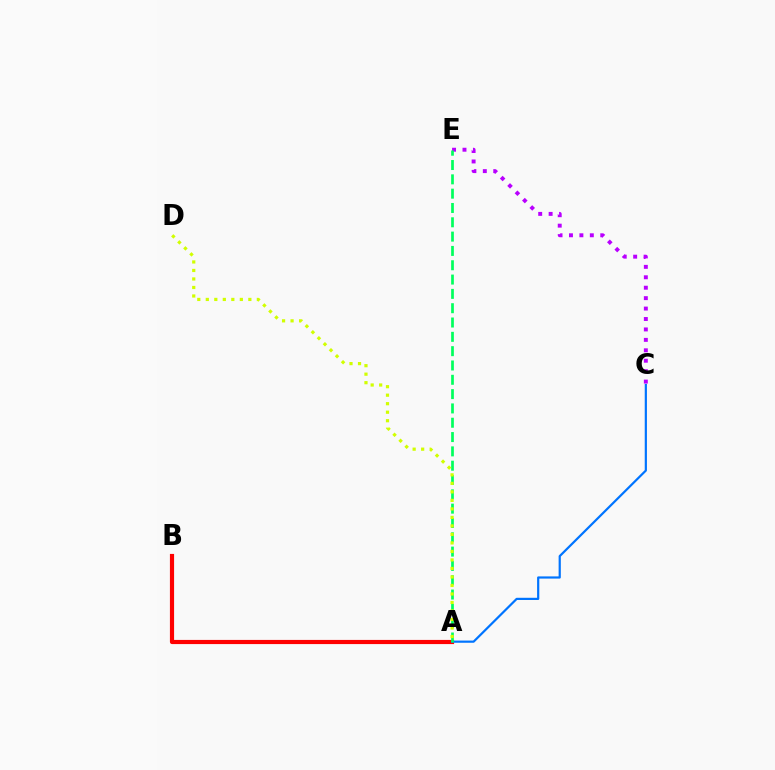{('A', 'B'): [{'color': '#ff0000', 'line_style': 'solid', 'thickness': 3.0}], ('A', 'C'): [{'color': '#0074ff', 'line_style': 'solid', 'thickness': 1.58}], ('C', 'E'): [{'color': '#b900ff', 'line_style': 'dotted', 'thickness': 2.83}], ('A', 'E'): [{'color': '#00ff5c', 'line_style': 'dashed', 'thickness': 1.95}], ('A', 'D'): [{'color': '#d1ff00', 'line_style': 'dotted', 'thickness': 2.31}]}